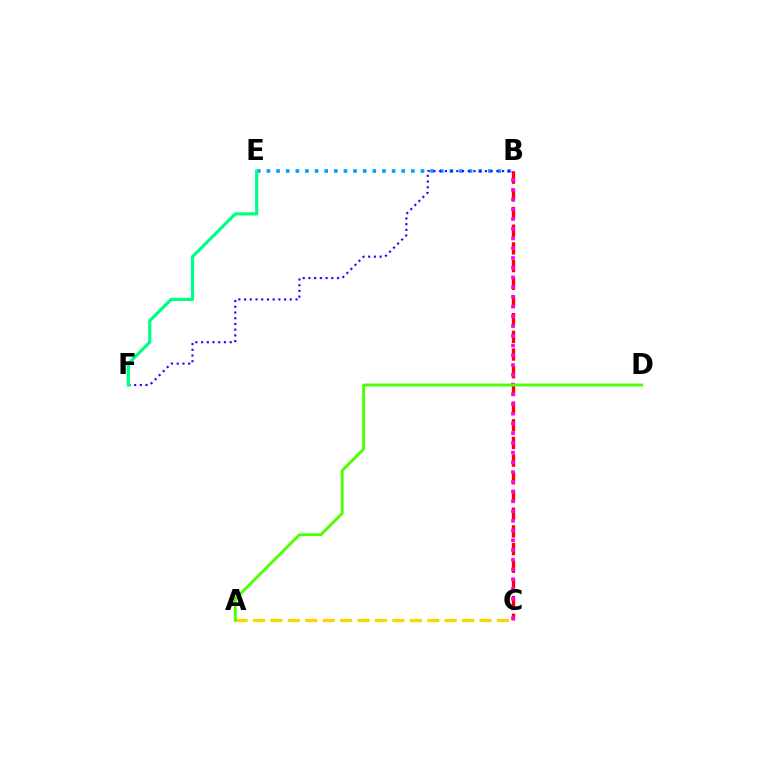{('B', 'E'): [{'color': '#009eff', 'line_style': 'dotted', 'thickness': 2.62}], ('B', 'C'): [{'color': '#ff0000', 'line_style': 'dashed', 'thickness': 2.4}, {'color': '#ff00ed', 'line_style': 'dotted', 'thickness': 2.65}], ('A', 'C'): [{'color': '#ffd500', 'line_style': 'dashed', 'thickness': 2.37}], ('B', 'F'): [{'color': '#3700ff', 'line_style': 'dotted', 'thickness': 1.55}], ('A', 'D'): [{'color': '#4fff00', 'line_style': 'solid', 'thickness': 2.09}], ('E', 'F'): [{'color': '#00ff86', 'line_style': 'solid', 'thickness': 2.3}]}